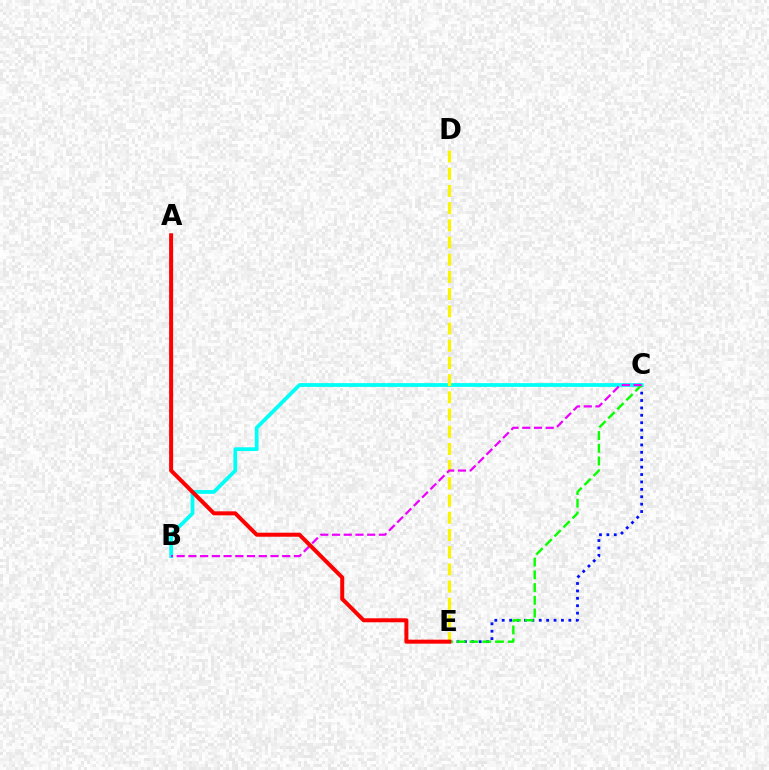{('C', 'E'): [{'color': '#0010ff', 'line_style': 'dotted', 'thickness': 2.01}, {'color': '#08ff00', 'line_style': 'dashed', 'thickness': 1.73}], ('B', 'C'): [{'color': '#00fff6', 'line_style': 'solid', 'thickness': 2.71}, {'color': '#ee00ff', 'line_style': 'dashed', 'thickness': 1.59}], ('D', 'E'): [{'color': '#fcf500', 'line_style': 'dashed', 'thickness': 2.34}], ('A', 'E'): [{'color': '#ff0000', 'line_style': 'solid', 'thickness': 2.88}]}